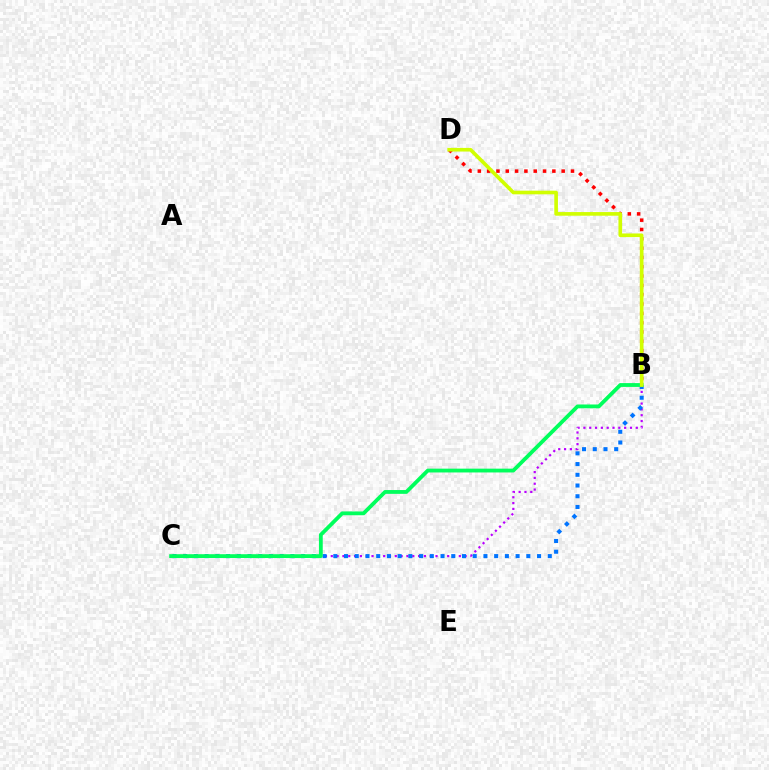{('B', 'D'): [{'color': '#ff0000', 'line_style': 'dotted', 'thickness': 2.53}, {'color': '#d1ff00', 'line_style': 'solid', 'thickness': 2.62}], ('B', 'C'): [{'color': '#b900ff', 'line_style': 'dotted', 'thickness': 1.58}, {'color': '#0074ff', 'line_style': 'dotted', 'thickness': 2.91}, {'color': '#00ff5c', 'line_style': 'solid', 'thickness': 2.74}]}